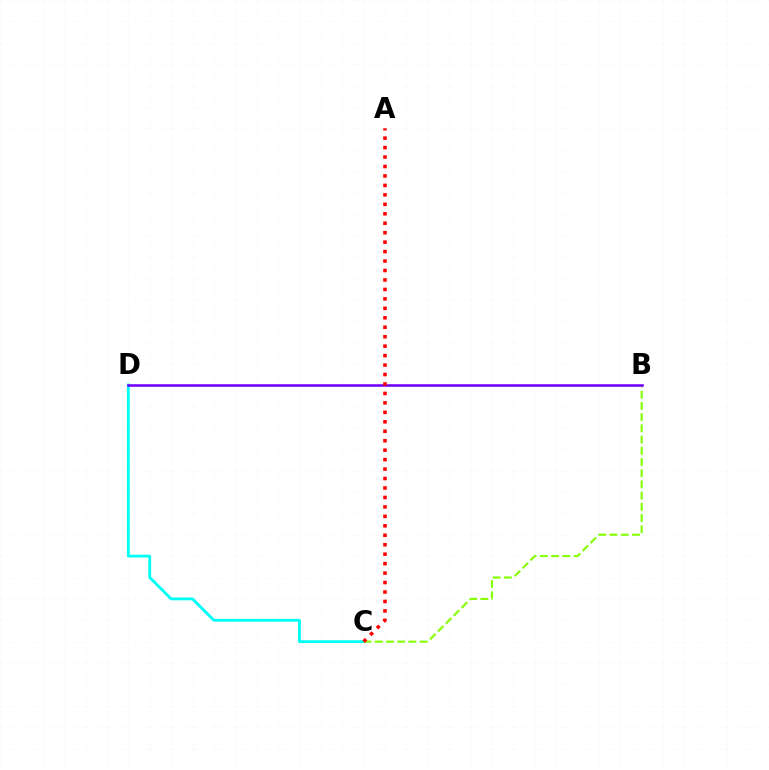{('C', 'D'): [{'color': '#00fff6', 'line_style': 'solid', 'thickness': 2.03}], ('B', 'C'): [{'color': '#84ff00', 'line_style': 'dashed', 'thickness': 1.52}], ('B', 'D'): [{'color': '#7200ff', 'line_style': 'solid', 'thickness': 1.85}], ('A', 'C'): [{'color': '#ff0000', 'line_style': 'dotted', 'thickness': 2.57}]}